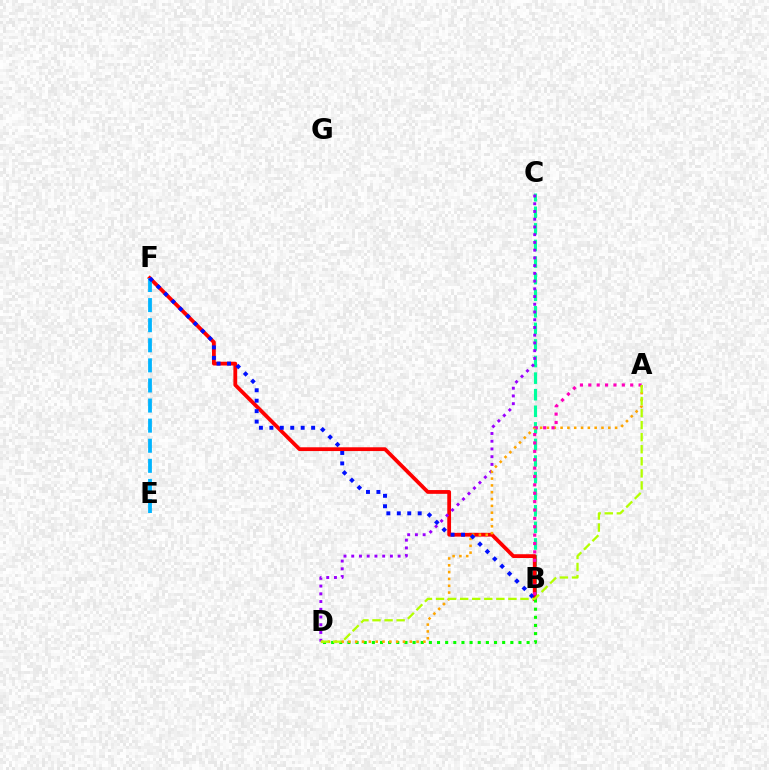{('B', 'C'): [{'color': '#00ff9d', 'line_style': 'dashed', 'thickness': 2.25}], ('B', 'F'): [{'color': '#ff0000', 'line_style': 'solid', 'thickness': 2.72}, {'color': '#0010ff', 'line_style': 'dotted', 'thickness': 2.84}], ('B', 'D'): [{'color': '#08ff00', 'line_style': 'dotted', 'thickness': 2.21}], ('C', 'D'): [{'color': '#9b00ff', 'line_style': 'dotted', 'thickness': 2.1}], ('E', 'F'): [{'color': '#00b5ff', 'line_style': 'dashed', 'thickness': 2.73}], ('A', 'D'): [{'color': '#ffa500', 'line_style': 'dotted', 'thickness': 1.85}, {'color': '#b3ff00', 'line_style': 'dashed', 'thickness': 1.64}], ('A', 'B'): [{'color': '#ff00bd', 'line_style': 'dotted', 'thickness': 2.28}]}